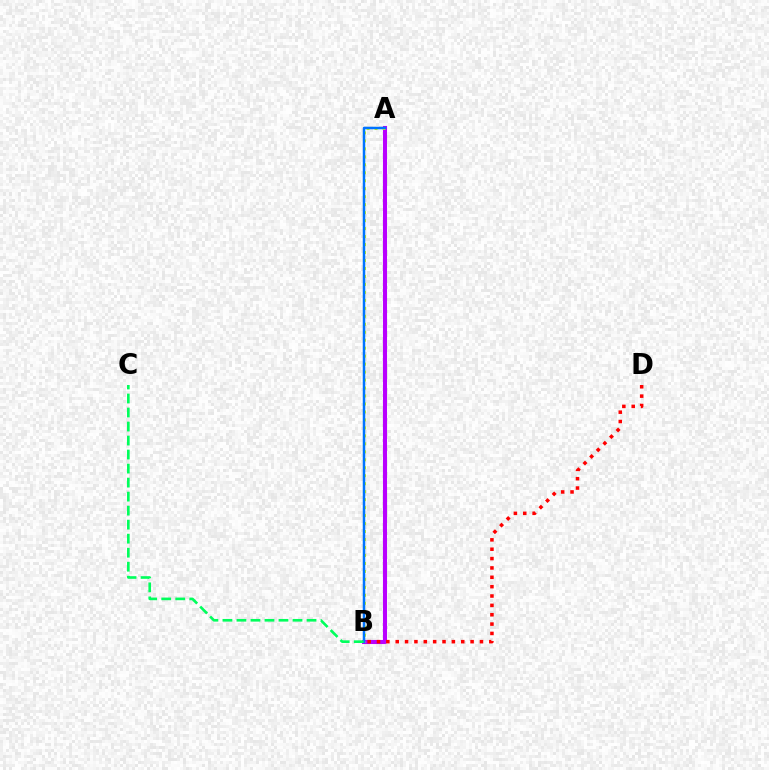{('A', 'B'): [{'color': '#b900ff', 'line_style': 'solid', 'thickness': 2.94}, {'color': '#d1ff00', 'line_style': 'dotted', 'thickness': 2.17}, {'color': '#0074ff', 'line_style': 'solid', 'thickness': 1.8}], ('B', 'D'): [{'color': '#ff0000', 'line_style': 'dotted', 'thickness': 2.54}], ('B', 'C'): [{'color': '#00ff5c', 'line_style': 'dashed', 'thickness': 1.9}]}